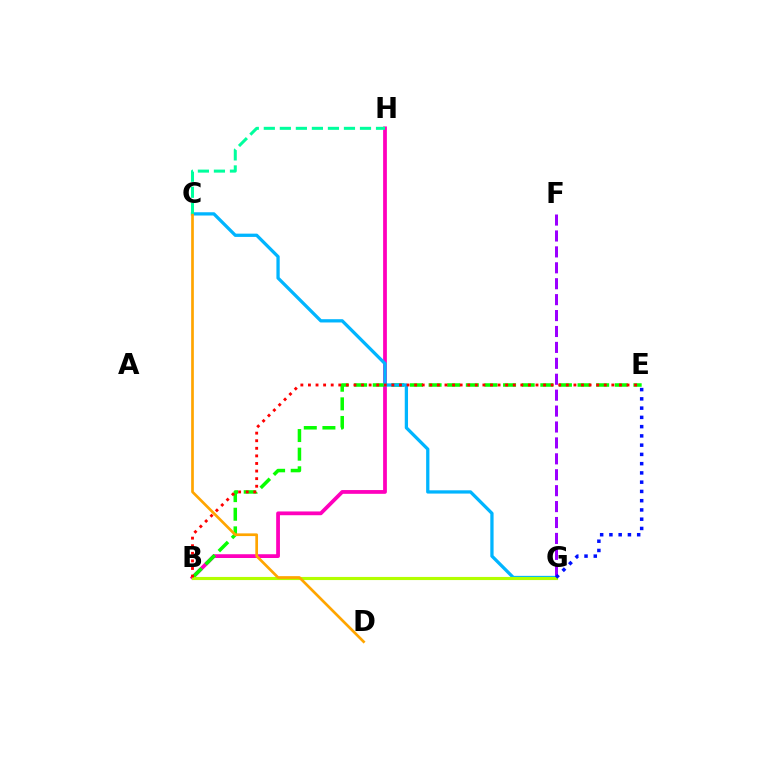{('B', 'H'): [{'color': '#ff00bd', 'line_style': 'solid', 'thickness': 2.71}], ('B', 'E'): [{'color': '#08ff00', 'line_style': 'dashed', 'thickness': 2.53}, {'color': '#ff0000', 'line_style': 'dotted', 'thickness': 2.06}], ('C', 'G'): [{'color': '#00b5ff', 'line_style': 'solid', 'thickness': 2.36}], ('B', 'G'): [{'color': '#b3ff00', 'line_style': 'solid', 'thickness': 2.25}], ('F', 'G'): [{'color': '#9b00ff', 'line_style': 'dashed', 'thickness': 2.16}], ('E', 'G'): [{'color': '#0010ff', 'line_style': 'dotted', 'thickness': 2.51}], ('C', 'D'): [{'color': '#ffa500', 'line_style': 'solid', 'thickness': 1.94}], ('C', 'H'): [{'color': '#00ff9d', 'line_style': 'dashed', 'thickness': 2.18}]}